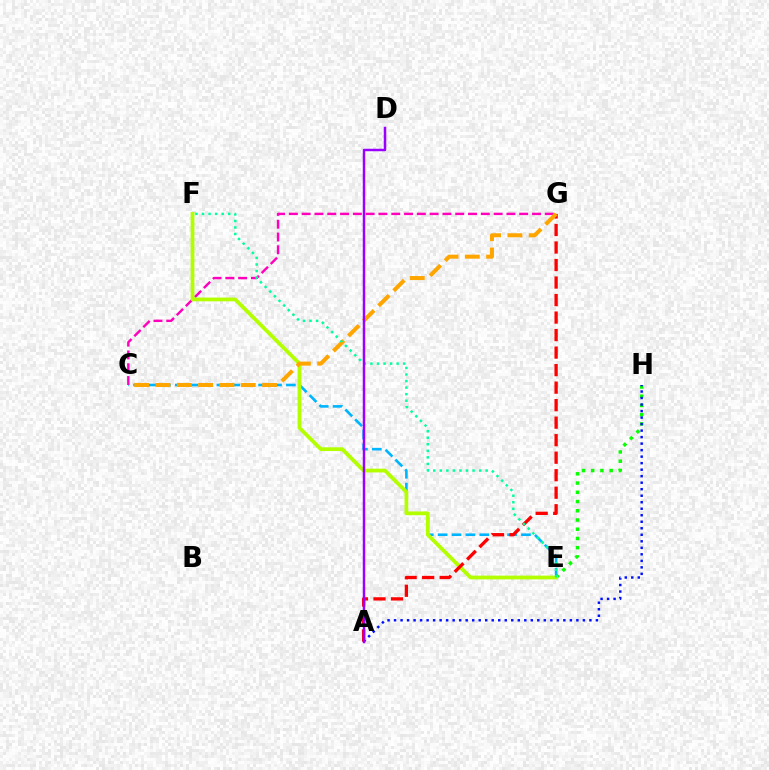{('C', 'E'): [{'color': '#00b5ff', 'line_style': 'dashed', 'thickness': 1.89}], ('C', 'G'): [{'color': '#ff00bd', 'line_style': 'dashed', 'thickness': 1.74}, {'color': '#ffa500', 'line_style': 'dashed', 'thickness': 2.9}], ('E', 'H'): [{'color': '#08ff00', 'line_style': 'dotted', 'thickness': 2.51}], ('E', 'F'): [{'color': '#b3ff00', 'line_style': 'solid', 'thickness': 2.71}, {'color': '#00ff9d', 'line_style': 'dotted', 'thickness': 1.78}], ('A', 'H'): [{'color': '#0010ff', 'line_style': 'dotted', 'thickness': 1.77}], ('A', 'G'): [{'color': '#ff0000', 'line_style': 'dashed', 'thickness': 2.38}], ('A', 'D'): [{'color': '#9b00ff', 'line_style': 'solid', 'thickness': 1.79}]}